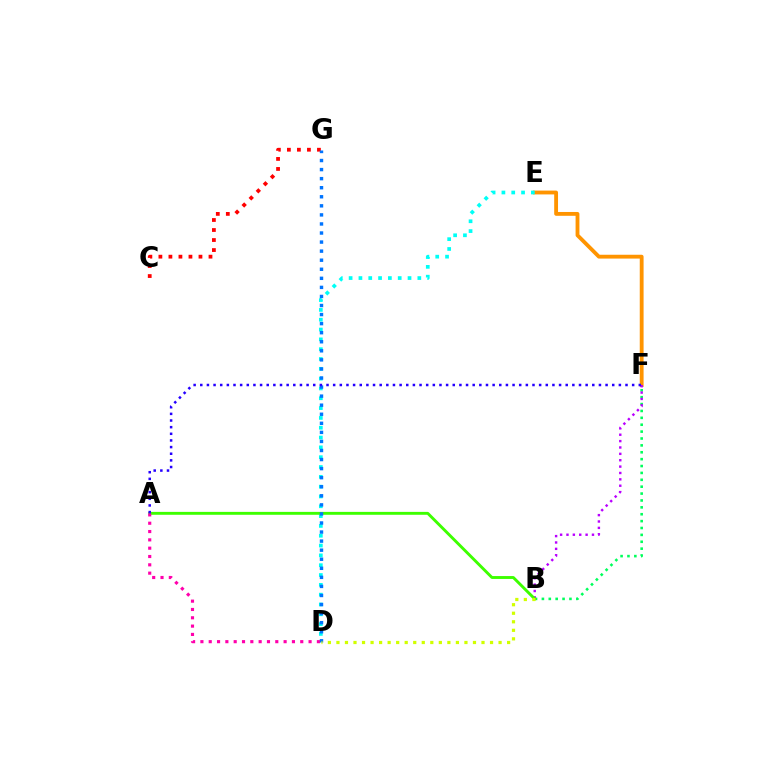{('E', 'F'): [{'color': '#ff9400', 'line_style': 'solid', 'thickness': 2.76}], ('C', 'G'): [{'color': '#ff0000', 'line_style': 'dotted', 'thickness': 2.72}], ('D', 'E'): [{'color': '#00fff6', 'line_style': 'dotted', 'thickness': 2.67}], ('B', 'F'): [{'color': '#00ff5c', 'line_style': 'dotted', 'thickness': 1.87}, {'color': '#b900ff', 'line_style': 'dotted', 'thickness': 1.73}], ('A', 'B'): [{'color': '#3dff00', 'line_style': 'solid', 'thickness': 2.08}], ('A', 'D'): [{'color': '#ff00ac', 'line_style': 'dotted', 'thickness': 2.26}], ('D', 'G'): [{'color': '#0074ff', 'line_style': 'dotted', 'thickness': 2.46}], ('A', 'F'): [{'color': '#2500ff', 'line_style': 'dotted', 'thickness': 1.81}], ('B', 'D'): [{'color': '#d1ff00', 'line_style': 'dotted', 'thickness': 2.32}]}